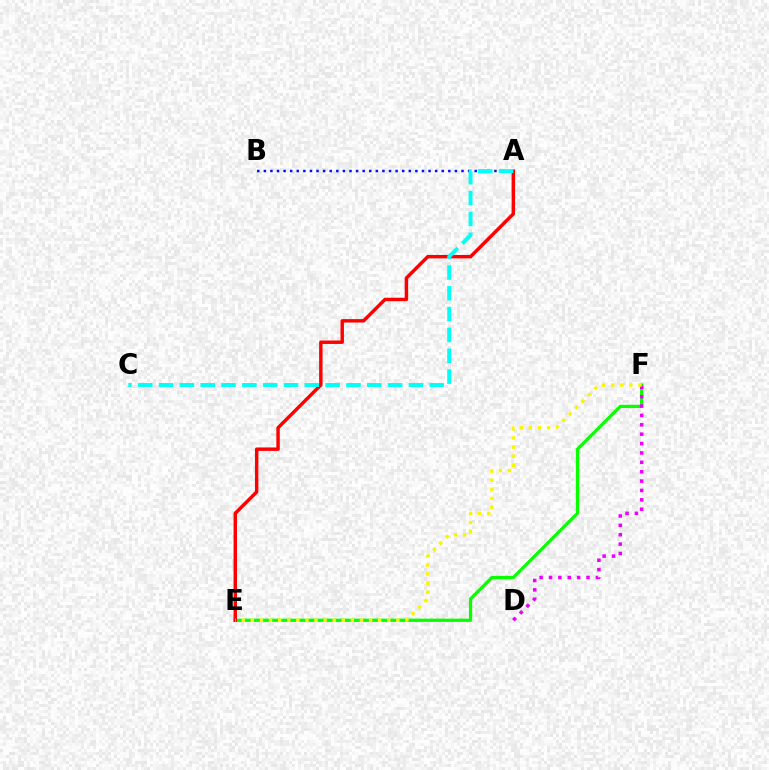{('E', 'F'): [{'color': '#08ff00', 'line_style': 'solid', 'thickness': 2.33}, {'color': '#fcf500', 'line_style': 'dotted', 'thickness': 2.47}], ('D', 'F'): [{'color': '#ee00ff', 'line_style': 'dotted', 'thickness': 2.55}], ('A', 'E'): [{'color': '#ff0000', 'line_style': 'solid', 'thickness': 2.47}], ('A', 'B'): [{'color': '#0010ff', 'line_style': 'dotted', 'thickness': 1.79}], ('A', 'C'): [{'color': '#00fff6', 'line_style': 'dashed', 'thickness': 2.83}]}